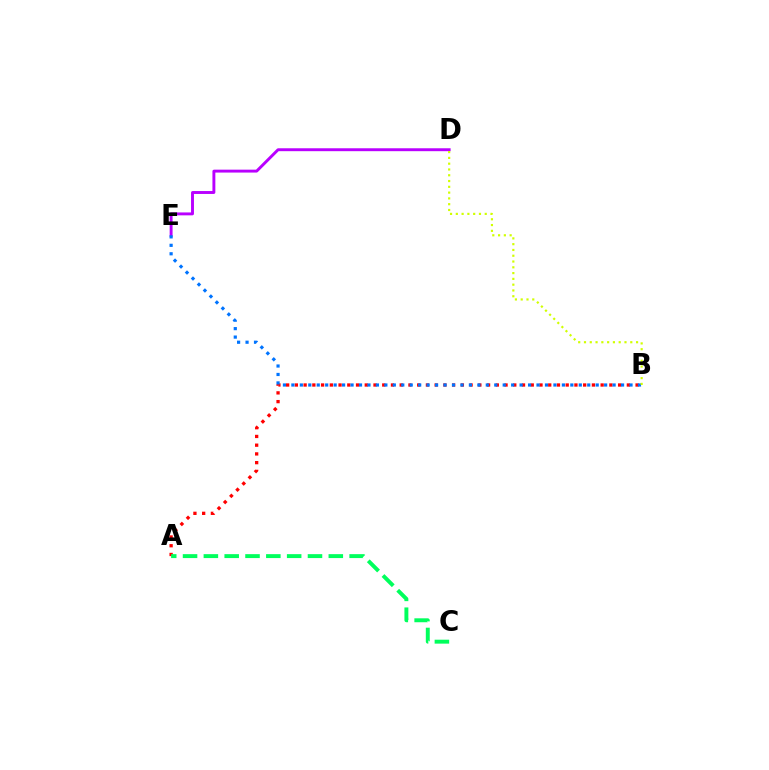{('D', 'E'): [{'color': '#b900ff', 'line_style': 'solid', 'thickness': 2.1}], ('A', 'B'): [{'color': '#ff0000', 'line_style': 'dotted', 'thickness': 2.37}], ('B', 'E'): [{'color': '#0074ff', 'line_style': 'dotted', 'thickness': 2.3}], ('B', 'D'): [{'color': '#d1ff00', 'line_style': 'dotted', 'thickness': 1.57}], ('A', 'C'): [{'color': '#00ff5c', 'line_style': 'dashed', 'thickness': 2.83}]}